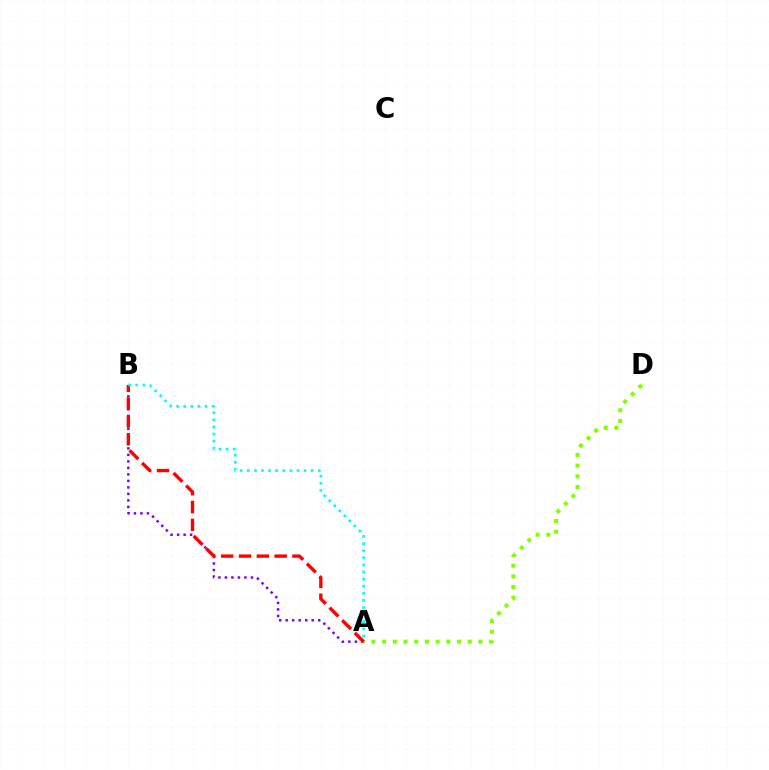{('A', 'B'): [{'color': '#7200ff', 'line_style': 'dotted', 'thickness': 1.77}, {'color': '#ff0000', 'line_style': 'dashed', 'thickness': 2.42}, {'color': '#00fff6', 'line_style': 'dotted', 'thickness': 1.93}], ('A', 'D'): [{'color': '#84ff00', 'line_style': 'dotted', 'thickness': 2.91}]}